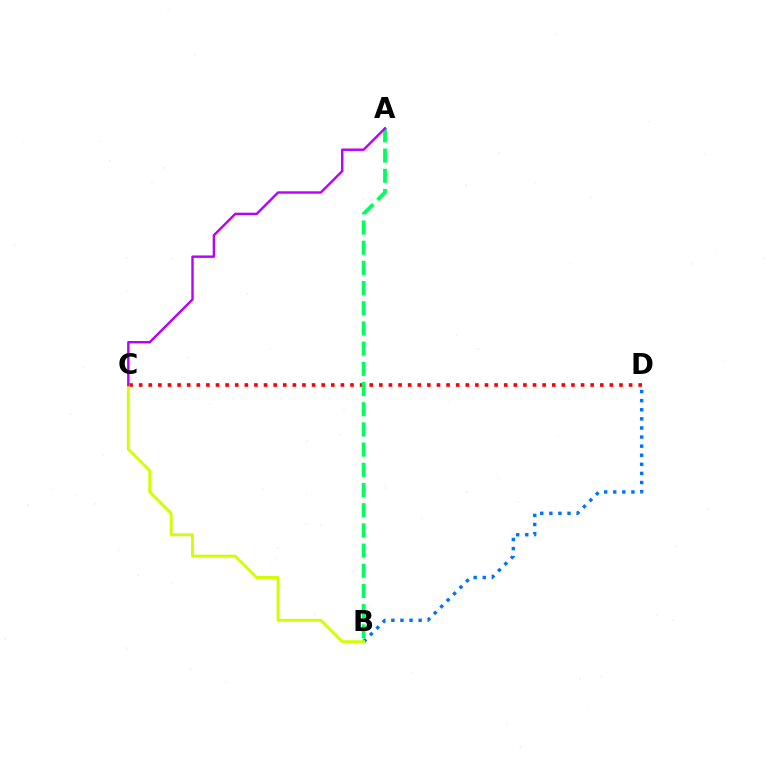{('C', 'D'): [{'color': '#ff0000', 'line_style': 'dotted', 'thickness': 2.61}], ('B', 'D'): [{'color': '#0074ff', 'line_style': 'dotted', 'thickness': 2.47}], ('B', 'C'): [{'color': '#d1ff00', 'line_style': 'solid', 'thickness': 2.09}], ('A', 'B'): [{'color': '#00ff5c', 'line_style': 'dashed', 'thickness': 2.74}], ('A', 'C'): [{'color': '#b900ff', 'line_style': 'solid', 'thickness': 1.75}]}